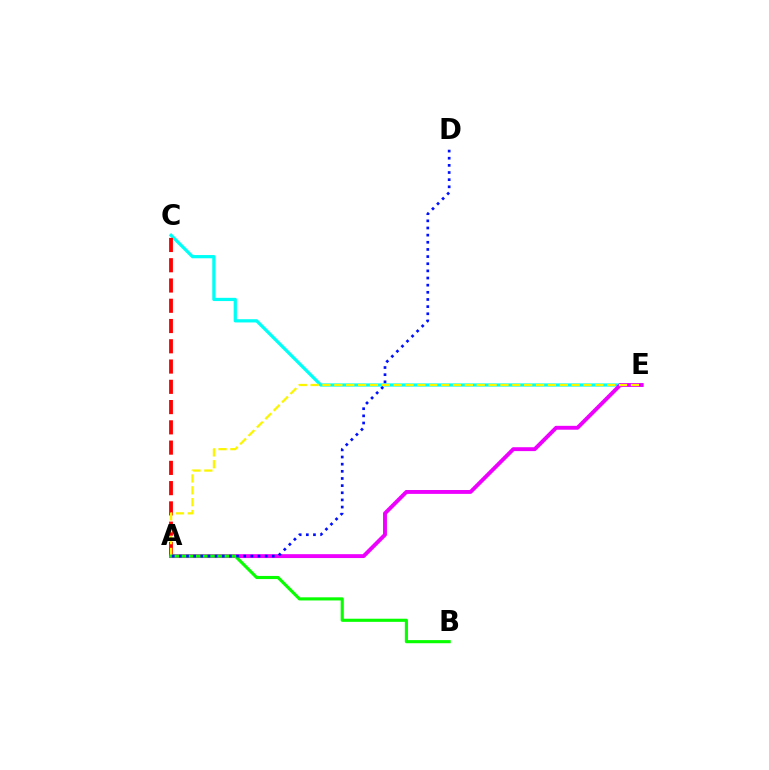{('C', 'E'): [{'color': '#00fff6', 'line_style': 'solid', 'thickness': 2.33}], ('A', 'C'): [{'color': '#ff0000', 'line_style': 'dashed', 'thickness': 2.75}], ('A', 'E'): [{'color': '#ee00ff', 'line_style': 'solid', 'thickness': 2.8}, {'color': '#fcf500', 'line_style': 'dashed', 'thickness': 1.61}], ('A', 'B'): [{'color': '#08ff00', 'line_style': 'solid', 'thickness': 2.25}], ('A', 'D'): [{'color': '#0010ff', 'line_style': 'dotted', 'thickness': 1.94}]}